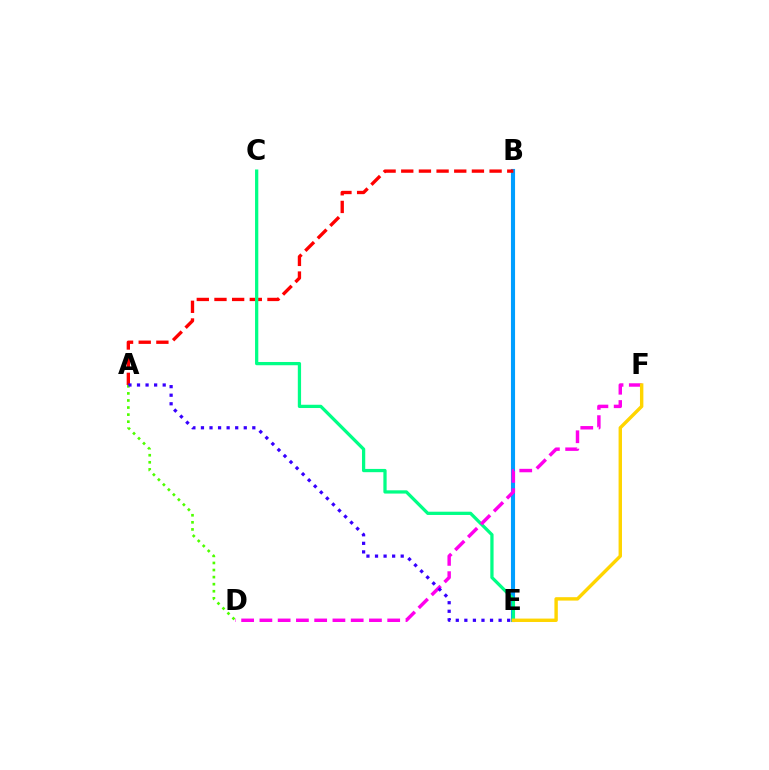{('B', 'E'): [{'color': '#009eff', 'line_style': 'solid', 'thickness': 2.96}], ('A', 'D'): [{'color': '#4fff00', 'line_style': 'dotted', 'thickness': 1.92}], ('A', 'B'): [{'color': '#ff0000', 'line_style': 'dashed', 'thickness': 2.4}], ('C', 'E'): [{'color': '#00ff86', 'line_style': 'solid', 'thickness': 2.35}], ('D', 'F'): [{'color': '#ff00ed', 'line_style': 'dashed', 'thickness': 2.48}], ('A', 'E'): [{'color': '#3700ff', 'line_style': 'dotted', 'thickness': 2.33}], ('E', 'F'): [{'color': '#ffd500', 'line_style': 'solid', 'thickness': 2.45}]}